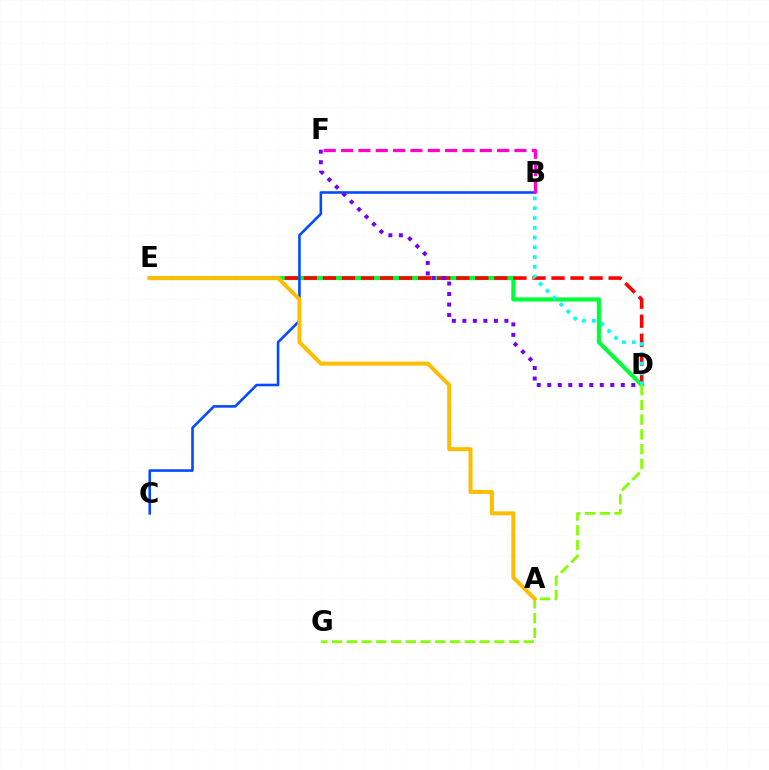{('D', 'E'): [{'color': '#00ff39', 'line_style': 'solid', 'thickness': 2.97}, {'color': '#ff0000', 'line_style': 'dashed', 'thickness': 2.59}], ('B', 'C'): [{'color': '#004bff', 'line_style': 'solid', 'thickness': 1.87}], ('B', 'F'): [{'color': '#ff00cf', 'line_style': 'dashed', 'thickness': 2.35}], ('D', 'F'): [{'color': '#7200ff', 'line_style': 'dotted', 'thickness': 2.85}], ('B', 'D'): [{'color': '#00fff6', 'line_style': 'dotted', 'thickness': 2.66}], ('D', 'G'): [{'color': '#84ff00', 'line_style': 'dashed', 'thickness': 2.0}], ('A', 'E'): [{'color': '#ffbd00', 'line_style': 'solid', 'thickness': 2.88}]}